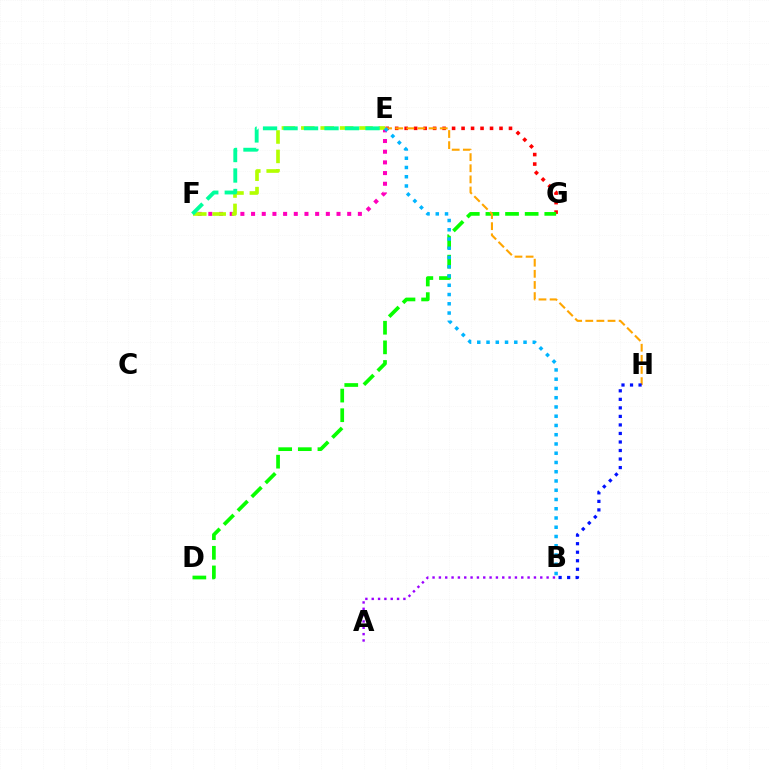{('E', 'G'): [{'color': '#ff0000', 'line_style': 'dotted', 'thickness': 2.58}], ('E', 'F'): [{'color': '#ff00bd', 'line_style': 'dotted', 'thickness': 2.9}, {'color': '#b3ff00', 'line_style': 'dashed', 'thickness': 2.64}, {'color': '#00ff9d', 'line_style': 'dashed', 'thickness': 2.78}], ('D', 'G'): [{'color': '#08ff00', 'line_style': 'dashed', 'thickness': 2.67}], ('A', 'B'): [{'color': '#9b00ff', 'line_style': 'dotted', 'thickness': 1.72}], ('E', 'H'): [{'color': '#ffa500', 'line_style': 'dashed', 'thickness': 1.51}], ('B', 'E'): [{'color': '#00b5ff', 'line_style': 'dotted', 'thickness': 2.51}], ('B', 'H'): [{'color': '#0010ff', 'line_style': 'dotted', 'thickness': 2.32}]}